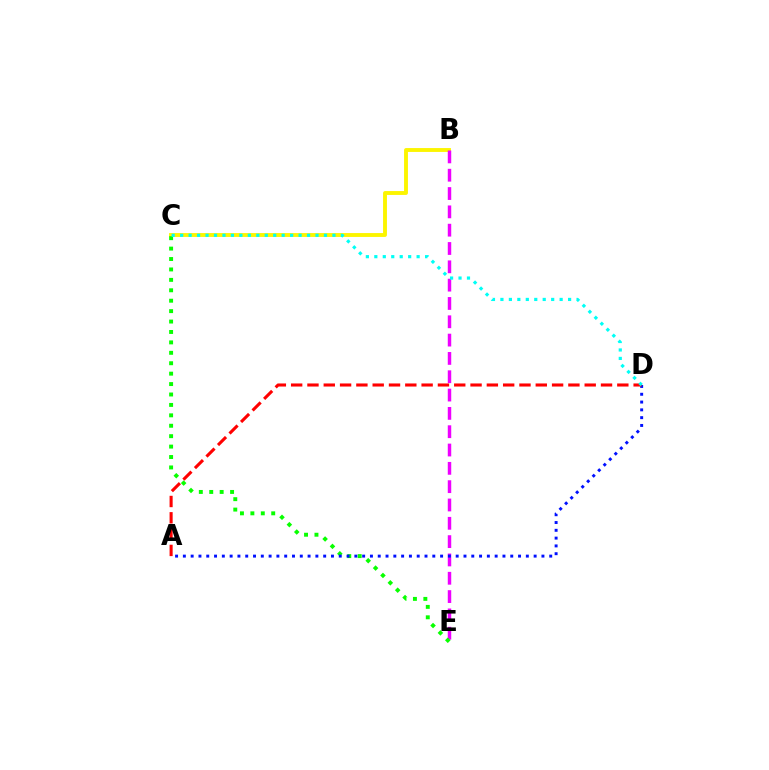{('B', 'C'): [{'color': '#fcf500', 'line_style': 'solid', 'thickness': 2.79}], ('B', 'E'): [{'color': '#ee00ff', 'line_style': 'dashed', 'thickness': 2.49}], ('C', 'E'): [{'color': '#08ff00', 'line_style': 'dotted', 'thickness': 2.83}], ('A', 'D'): [{'color': '#0010ff', 'line_style': 'dotted', 'thickness': 2.12}, {'color': '#ff0000', 'line_style': 'dashed', 'thickness': 2.22}], ('C', 'D'): [{'color': '#00fff6', 'line_style': 'dotted', 'thickness': 2.3}]}